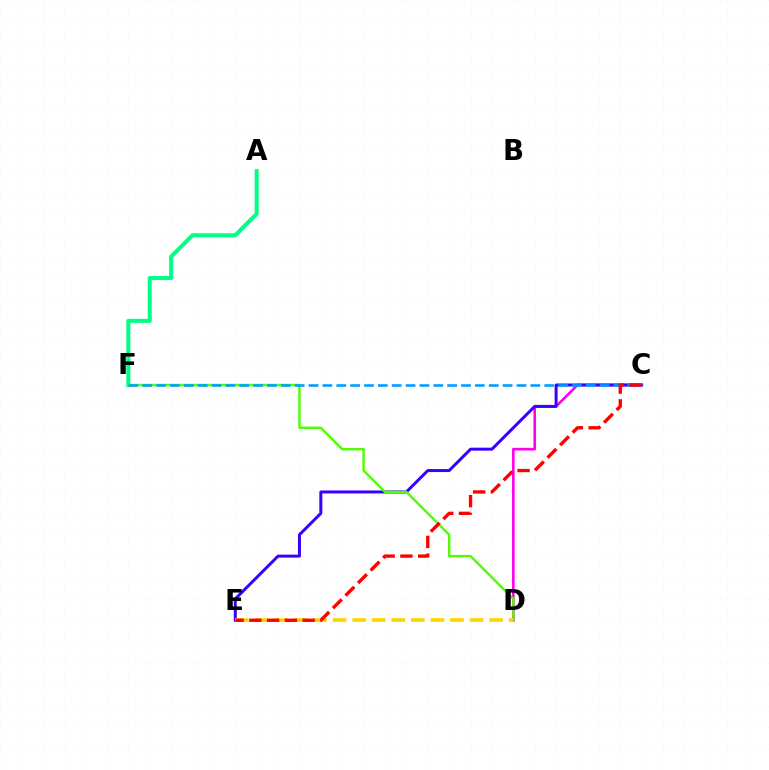{('A', 'F'): [{'color': '#00ff86', 'line_style': 'solid', 'thickness': 2.92}], ('C', 'D'): [{'color': '#ff00ed', 'line_style': 'solid', 'thickness': 1.89}], ('C', 'E'): [{'color': '#3700ff', 'line_style': 'solid', 'thickness': 2.15}, {'color': '#ff0000', 'line_style': 'dashed', 'thickness': 2.41}], ('D', 'F'): [{'color': '#4fff00', 'line_style': 'solid', 'thickness': 1.73}], ('C', 'F'): [{'color': '#009eff', 'line_style': 'dashed', 'thickness': 1.88}], ('D', 'E'): [{'color': '#ffd500', 'line_style': 'dashed', 'thickness': 2.66}]}